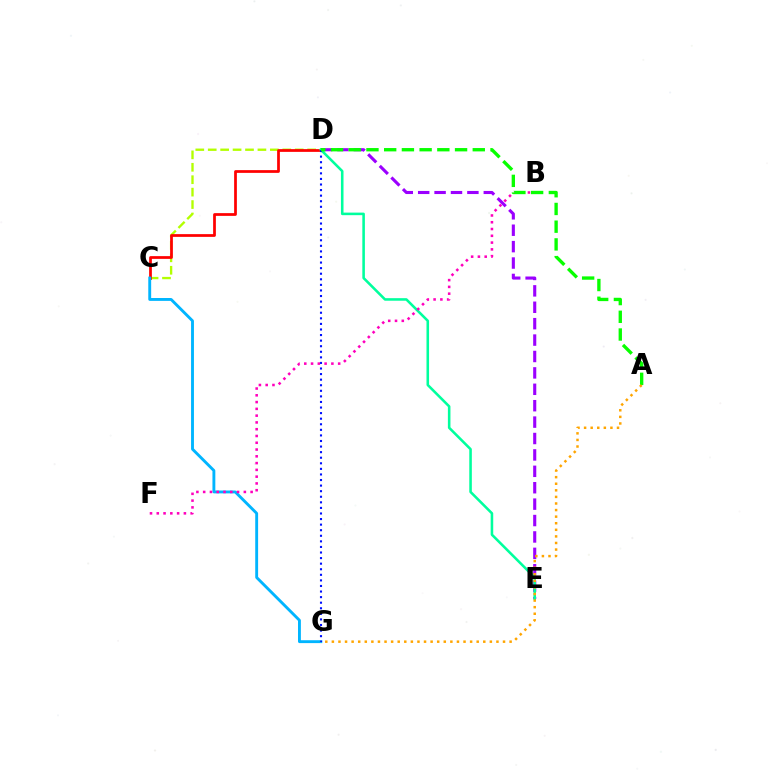{('C', 'D'): [{'color': '#b3ff00', 'line_style': 'dashed', 'thickness': 1.69}, {'color': '#ff0000', 'line_style': 'solid', 'thickness': 1.97}], ('D', 'E'): [{'color': '#9b00ff', 'line_style': 'dashed', 'thickness': 2.23}, {'color': '#00ff9d', 'line_style': 'solid', 'thickness': 1.85}], ('C', 'G'): [{'color': '#00b5ff', 'line_style': 'solid', 'thickness': 2.07}], ('B', 'F'): [{'color': '#ff00bd', 'line_style': 'dotted', 'thickness': 1.84}], ('D', 'G'): [{'color': '#0010ff', 'line_style': 'dotted', 'thickness': 1.51}], ('A', 'D'): [{'color': '#08ff00', 'line_style': 'dashed', 'thickness': 2.41}], ('A', 'G'): [{'color': '#ffa500', 'line_style': 'dotted', 'thickness': 1.79}]}